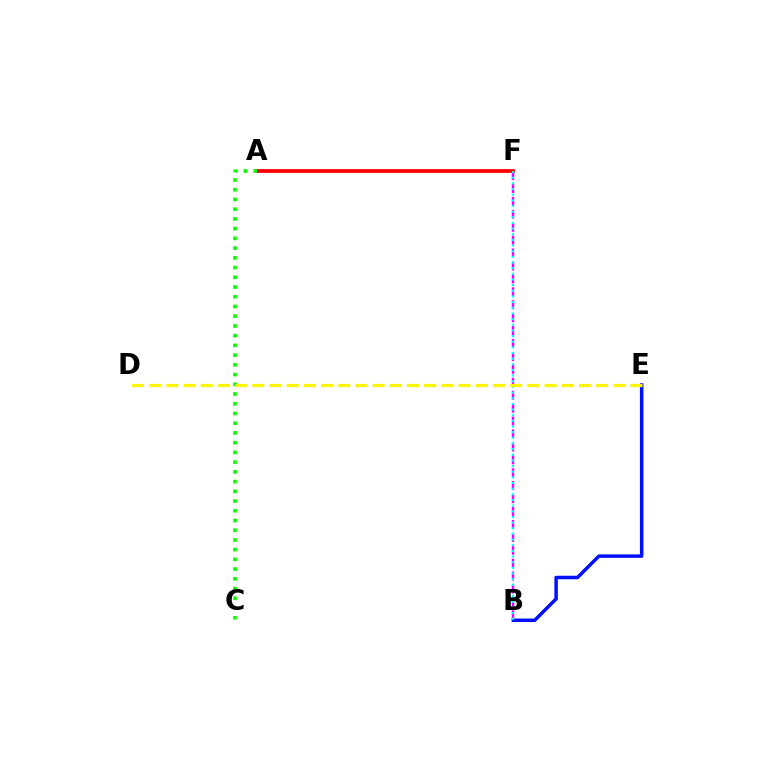{('B', 'E'): [{'color': '#0010ff', 'line_style': 'solid', 'thickness': 2.51}], ('B', 'F'): [{'color': '#ee00ff', 'line_style': 'dashed', 'thickness': 1.76}, {'color': '#00fff6', 'line_style': 'dotted', 'thickness': 1.54}], ('A', 'F'): [{'color': '#ff0000', 'line_style': 'solid', 'thickness': 2.71}], ('A', 'C'): [{'color': '#08ff00', 'line_style': 'dotted', 'thickness': 2.64}], ('D', 'E'): [{'color': '#fcf500', 'line_style': 'dashed', 'thickness': 2.34}]}